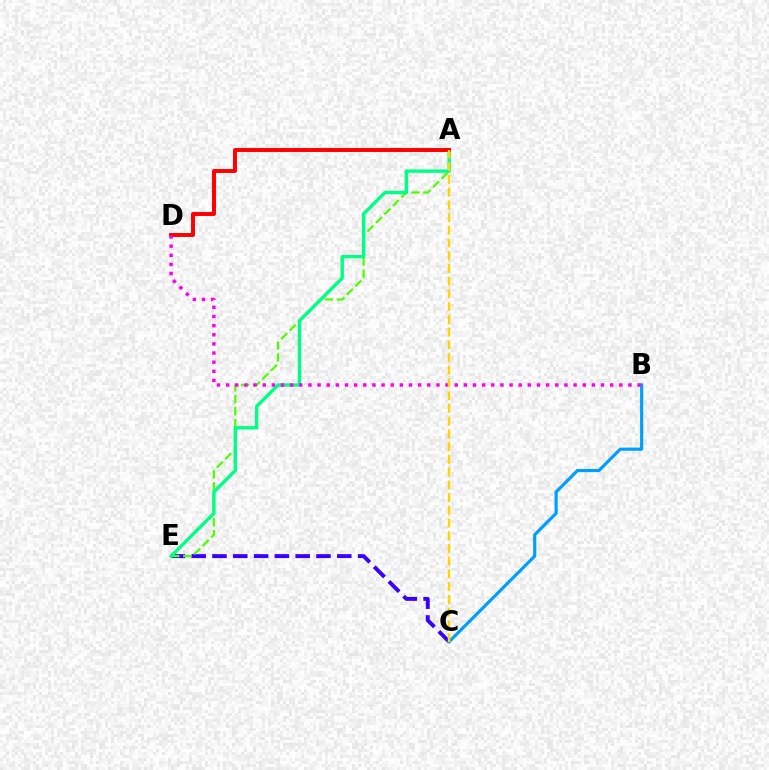{('C', 'E'): [{'color': '#3700ff', 'line_style': 'dashed', 'thickness': 2.83}], ('A', 'E'): [{'color': '#4fff00', 'line_style': 'dashed', 'thickness': 1.63}, {'color': '#00ff86', 'line_style': 'solid', 'thickness': 2.44}], ('B', 'C'): [{'color': '#009eff', 'line_style': 'solid', 'thickness': 2.28}], ('A', 'D'): [{'color': '#ff0000', 'line_style': 'solid', 'thickness': 2.84}], ('B', 'D'): [{'color': '#ff00ed', 'line_style': 'dotted', 'thickness': 2.48}], ('A', 'C'): [{'color': '#ffd500', 'line_style': 'dashed', 'thickness': 1.73}]}